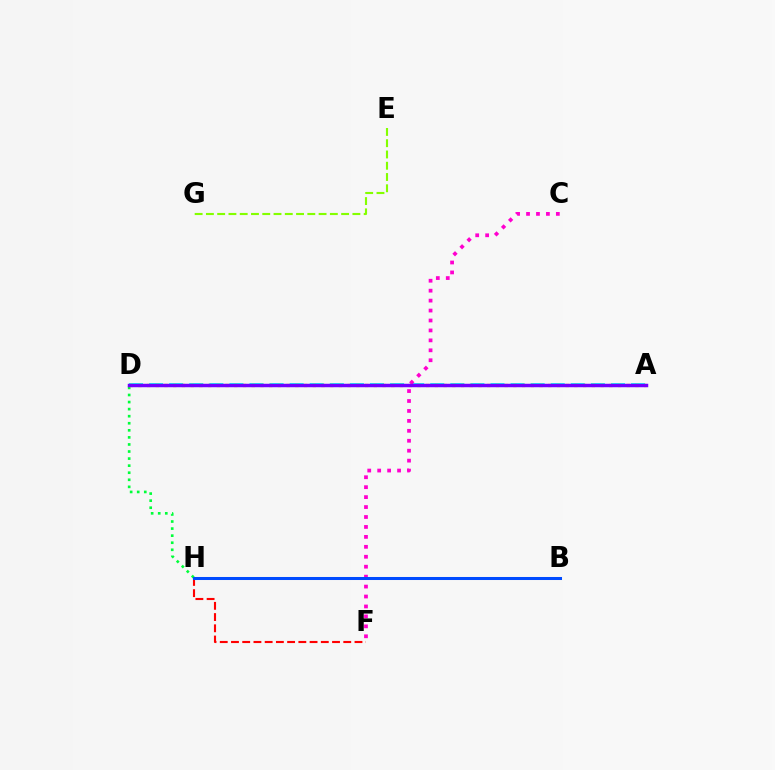{('F', 'H'): [{'color': '#ff0000', 'line_style': 'dashed', 'thickness': 1.53}], ('D', 'H'): [{'color': '#00ff39', 'line_style': 'dotted', 'thickness': 1.92}], ('A', 'D'): [{'color': '#00fff6', 'line_style': 'dashed', 'thickness': 2.73}, {'color': '#ffbd00', 'line_style': 'dotted', 'thickness': 2.37}, {'color': '#7200ff', 'line_style': 'solid', 'thickness': 2.51}], ('C', 'F'): [{'color': '#ff00cf', 'line_style': 'dotted', 'thickness': 2.7}], ('B', 'H'): [{'color': '#004bff', 'line_style': 'solid', 'thickness': 2.18}], ('E', 'G'): [{'color': '#84ff00', 'line_style': 'dashed', 'thickness': 1.53}]}